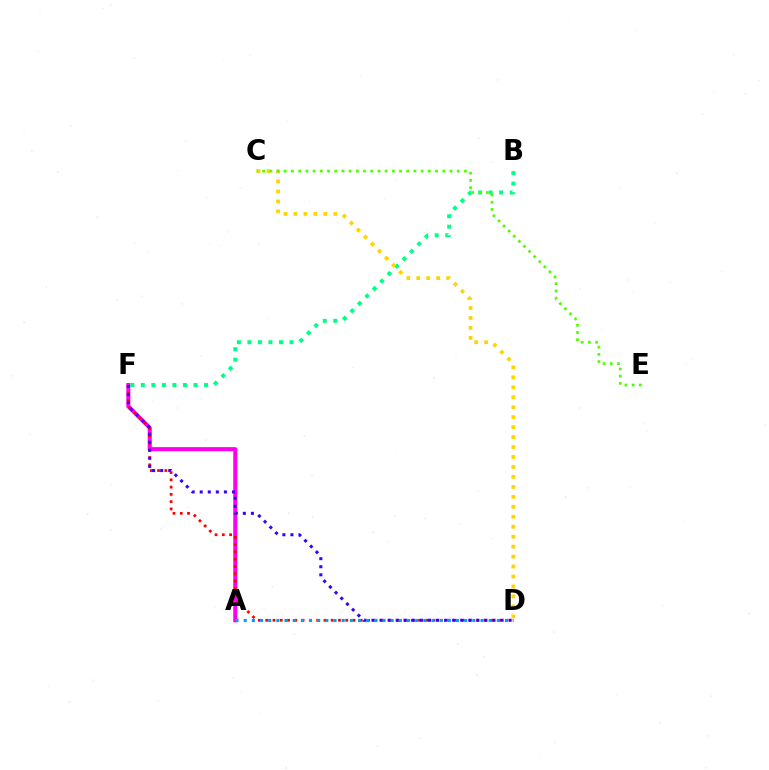{('A', 'F'): [{'color': '#ff00ed', 'line_style': 'solid', 'thickness': 2.92}], ('D', 'F'): [{'color': '#ff0000', 'line_style': 'dotted', 'thickness': 1.98}, {'color': '#3700ff', 'line_style': 'dotted', 'thickness': 2.19}], ('B', 'F'): [{'color': '#00ff86', 'line_style': 'dotted', 'thickness': 2.86}], ('C', 'D'): [{'color': '#ffd500', 'line_style': 'dotted', 'thickness': 2.71}], ('A', 'D'): [{'color': '#009eff', 'line_style': 'dotted', 'thickness': 2.22}], ('C', 'E'): [{'color': '#4fff00', 'line_style': 'dotted', 'thickness': 1.96}]}